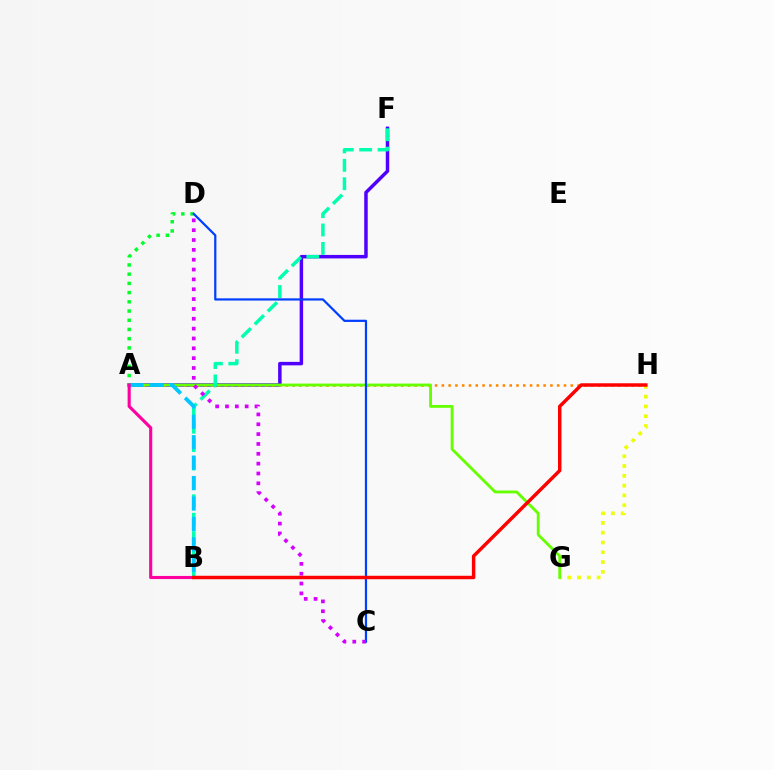{('G', 'H'): [{'color': '#eeff00', 'line_style': 'dotted', 'thickness': 2.66}], ('A', 'F'): [{'color': '#4f00ff', 'line_style': 'solid', 'thickness': 2.5}], ('A', 'H'): [{'color': '#ff8800', 'line_style': 'dotted', 'thickness': 1.84}], ('A', 'G'): [{'color': '#66ff00', 'line_style': 'solid', 'thickness': 2.05}], ('A', 'D'): [{'color': '#00ff27', 'line_style': 'dotted', 'thickness': 2.5}], ('B', 'F'): [{'color': '#00ffaf', 'line_style': 'dashed', 'thickness': 2.5}], ('A', 'B'): [{'color': '#00c7ff', 'line_style': 'dashed', 'thickness': 2.77}, {'color': '#ff00a0', 'line_style': 'solid', 'thickness': 2.24}], ('C', 'D'): [{'color': '#003fff', 'line_style': 'solid', 'thickness': 1.6}, {'color': '#d600ff', 'line_style': 'dotted', 'thickness': 2.67}], ('B', 'H'): [{'color': '#ff0000', 'line_style': 'solid', 'thickness': 2.49}]}